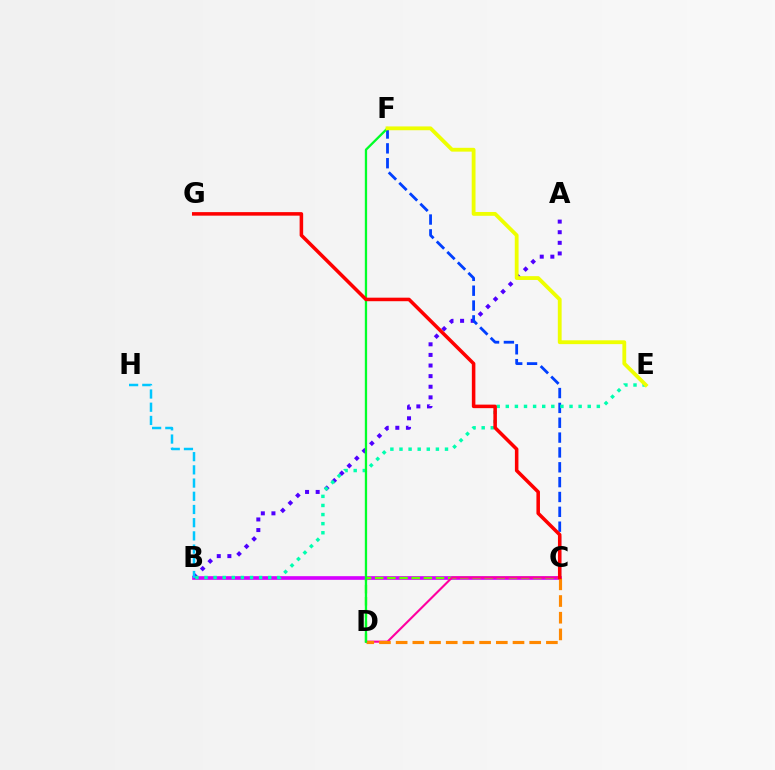{('B', 'C'): [{'color': '#d600ff', 'line_style': 'solid', 'thickness': 2.63}], ('C', 'D'): [{'color': '#66ff00', 'line_style': 'dashed', 'thickness': 1.65}, {'color': '#ff00a0', 'line_style': 'solid', 'thickness': 1.52}, {'color': '#ff8800', 'line_style': 'dashed', 'thickness': 2.27}], ('A', 'B'): [{'color': '#4f00ff', 'line_style': 'dotted', 'thickness': 2.88}], ('C', 'F'): [{'color': '#003fff', 'line_style': 'dashed', 'thickness': 2.02}], ('B', 'H'): [{'color': '#00c7ff', 'line_style': 'dashed', 'thickness': 1.79}], ('B', 'E'): [{'color': '#00ffaf', 'line_style': 'dotted', 'thickness': 2.47}], ('D', 'F'): [{'color': '#00ff27', 'line_style': 'solid', 'thickness': 1.65}], ('C', 'G'): [{'color': '#ff0000', 'line_style': 'solid', 'thickness': 2.55}], ('E', 'F'): [{'color': '#eeff00', 'line_style': 'solid', 'thickness': 2.75}]}